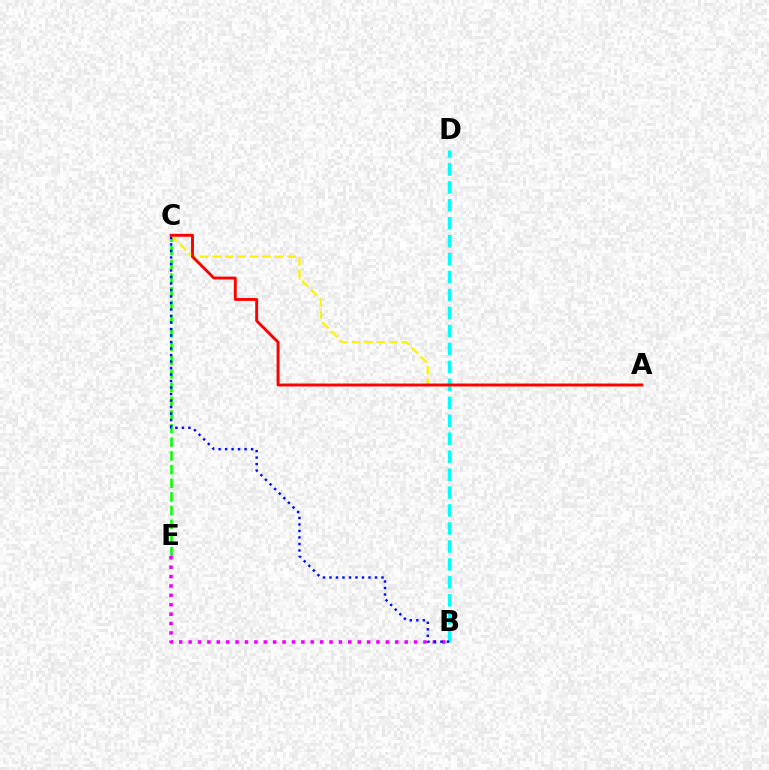{('B', 'D'): [{'color': '#00fff6', 'line_style': 'dashed', 'thickness': 2.44}], ('C', 'E'): [{'color': '#08ff00', 'line_style': 'dashed', 'thickness': 1.86}], ('A', 'C'): [{'color': '#fcf500', 'line_style': 'dashed', 'thickness': 1.7}, {'color': '#ff0000', 'line_style': 'solid', 'thickness': 2.09}], ('B', 'E'): [{'color': '#ee00ff', 'line_style': 'dotted', 'thickness': 2.55}], ('B', 'C'): [{'color': '#0010ff', 'line_style': 'dotted', 'thickness': 1.77}]}